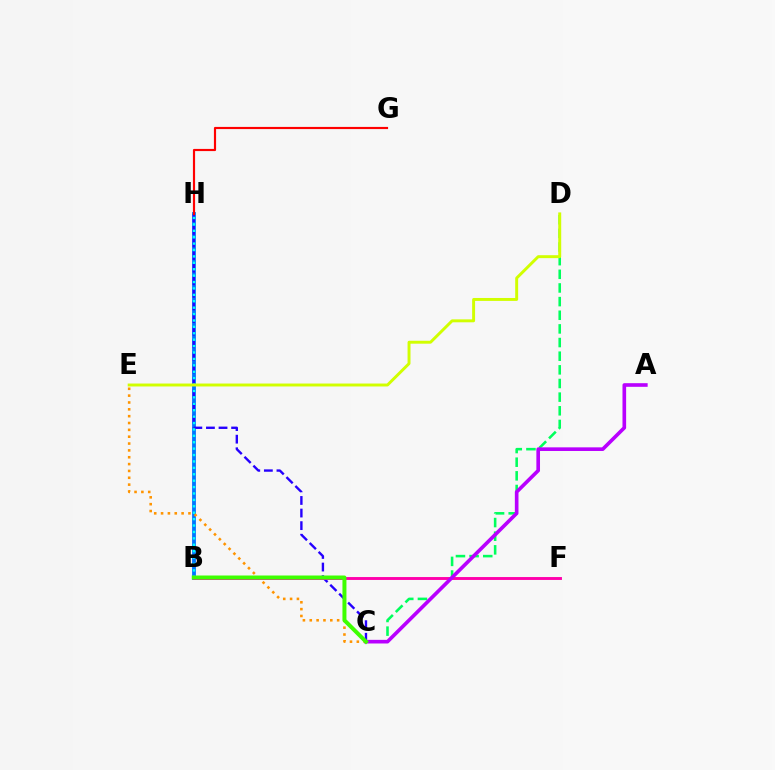{('B', 'H'): [{'color': '#0074ff', 'line_style': 'solid', 'thickness': 2.74}, {'color': '#00fff6', 'line_style': 'dotted', 'thickness': 1.74}], ('C', 'H'): [{'color': '#2500ff', 'line_style': 'dashed', 'thickness': 1.71}], ('C', 'E'): [{'color': '#ff9400', 'line_style': 'dotted', 'thickness': 1.86}], ('C', 'D'): [{'color': '#00ff5c', 'line_style': 'dashed', 'thickness': 1.85}], ('B', 'F'): [{'color': '#ff00ac', 'line_style': 'solid', 'thickness': 2.09}], ('A', 'C'): [{'color': '#b900ff', 'line_style': 'solid', 'thickness': 2.62}], ('D', 'E'): [{'color': '#d1ff00', 'line_style': 'solid', 'thickness': 2.11}], ('G', 'H'): [{'color': '#ff0000', 'line_style': 'solid', 'thickness': 1.56}], ('B', 'C'): [{'color': '#3dff00', 'line_style': 'solid', 'thickness': 2.87}]}